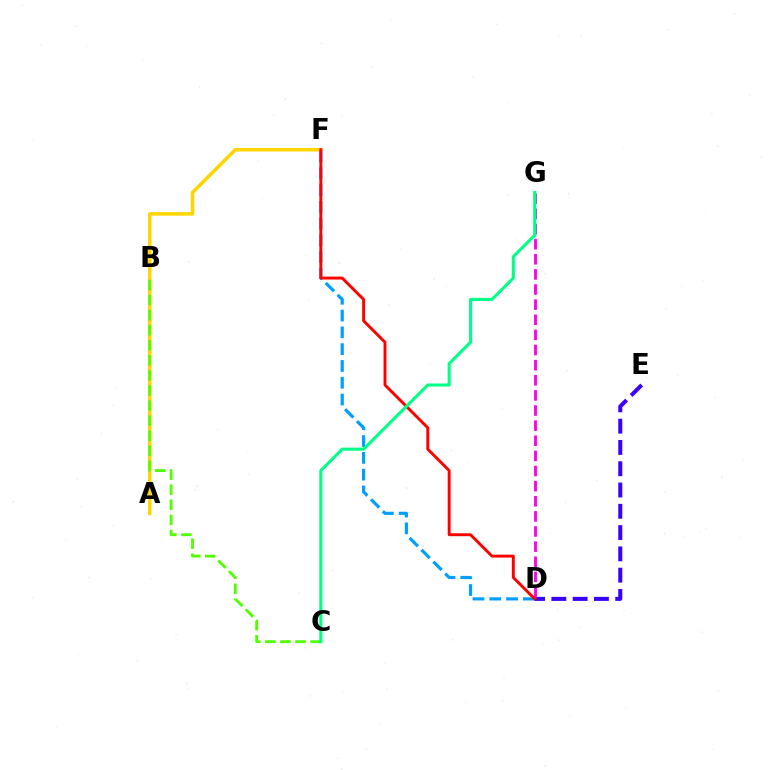{('D', 'E'): [{'color': '#3700ff', 'line_style': 'dashed', 'thickness': 2.89}], ('A', 'F'): [{'color': '#ffd500', 'line_style': 'solid', 'thickness': 2.55}], ('D', 'G'): [{'color': '#ff00ed', 'line_style': 'dashed', 'thickness': 2.05}], ('D', 'F'): [{'color': '#009eff', 'line_style': 'dashed', 'thickness': 2.28}, {'color': '#ff0000', 'line_style': 'solid', 'thickness': 2.1}], ('B', 'C'): [{'color': '#4fff00', 'line_style': 'dashed', 'thickness': 2.05}], ('C', 'G'): [{'color': '#00ff86', 'line_style': 'solid', 'thickness': 2.21}]}